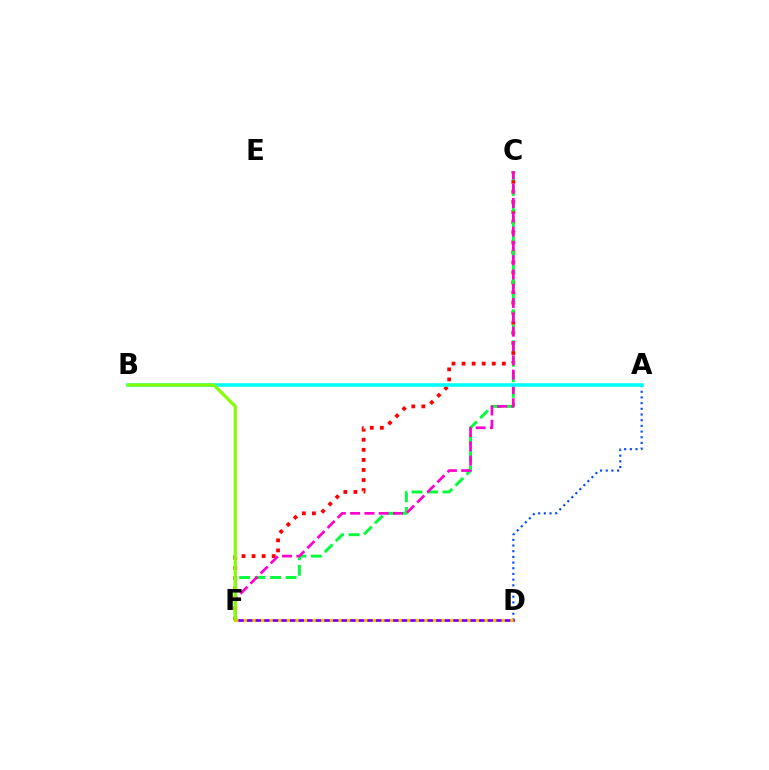{('C', 'F'): [{'color': '#ff0000', 'line_style': 'dotted', 'thickness': 2.74}, {'color': '#00ff39', 'line_style': 'dashed', 'thickness': 2.11}, {'color': '#ff00cf', 'line_style': 'dashed', 'thickness': 1.94}], ('A', 'D'): [{'color': '#004bff', 'line_style': 'dotted', 'thickness': 1.54}], ('A', 'B'): [{'color': '#00fff6', 'line_style': 'solid', 'thickness': 2.57}], ('D', 'F'): [{'color': '#7200ff', 'line_style': 'solid', 'thickness': 1.97}, {'color': '#ffbd00', 'line_style': 'dotted', 'thickness': 2.34}], ('B', 'F'): [{'color': '#84ff00', 'line_style': 'solid', 'thickness': 2.29}]}